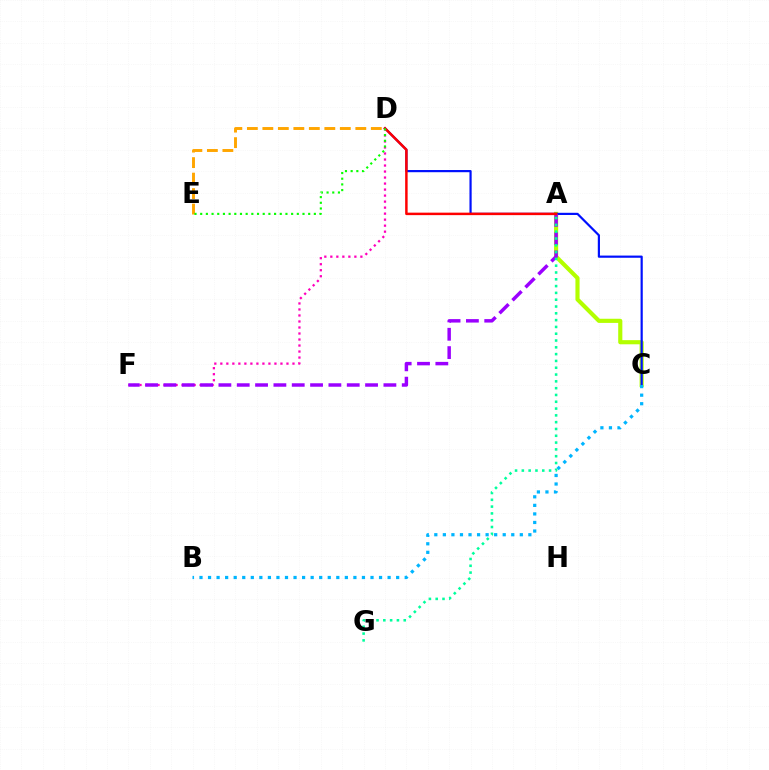{('A', 'C'): [{'color': '#b3ff00', 'line_style': 'solid', 'thickness': 2.98}], ('C', 'D'): [{'color': '#0010ff', 'line_style': 'solid', 'thickness': 1.58}], ('B', 'C'): [{'color': '#00b5ff', 'line_style': 'dotted', 'thickness': 2.32}], ('D', 'F'): [{'color': '#ff00bd', 'line_style': 'dotted', 'thickness': 1.63}], ('A', 'F'): [{'color': '#9b00ff', 'line_style': 'dashed', 'thickness': 2.49}], ('A', 'D'): [{'color': '#ff0000', 'line_style': 'solid', 'thickness': 1.79}], ('D', 'E'): [{'color': '#ffa500', 'line_style': 'dashed', 'thickness': 2.1}, {'color': '#08ff00', 'line_style': 'dotted', 'thickness': 1.54}], ('A', 'G'): [{'color': '#00ff9d', 'line_style': 'dotted', 'thickness': 1.85}]}